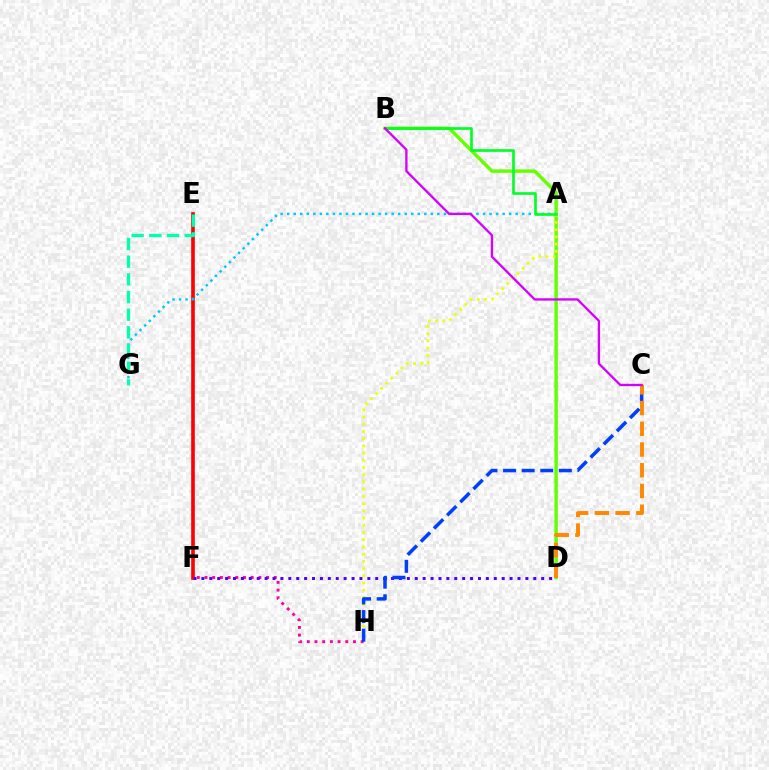{('E', 'F'): [{'color': '#ff0000', 'line_style': 'solid', 'thickness': 2.61}], ('B', 'D'): [{'color': '#66ff00', 'line_style': 'solid', 'thickness': 2.48}], ('A', 'H'): [{'color': '#eeff00', 'line_style': 'dotted', 'thickness': 1.96}], ('F', 'H'): [{'color': '#ff00a0', 'line_style': 'dotted', 'thickness': 2.09}], ('D', 'F'): [{'color': '#4f00ff', 'line_style': 'dotted', 'thickness': 2.15}], ('A', 'G'): [{'color': '#00c7ff', 'line_style': 'dotted', 'thickness': 1.77}], ('C', 'H'): [{'color': '#003fff', 'line_style': 'dashed', 'thickness': 2.53}], ('C', 'D'): [{'color': '#ff8800', 'line_style': 'dashed', 'thickness': 2.82}], ('A', 'B'): [{'color': '#00ff27', 'line_style': 'solid', 'thickness': 1.91}], ('E', 'G'): [{'color': '#00ffaf', 'line_style': 'dashed', 'thickness': 2.4}], ('B', 'C'): [{'color': '#d600ff', 'line_style': 'solid', 'thickness': 1.67}]}